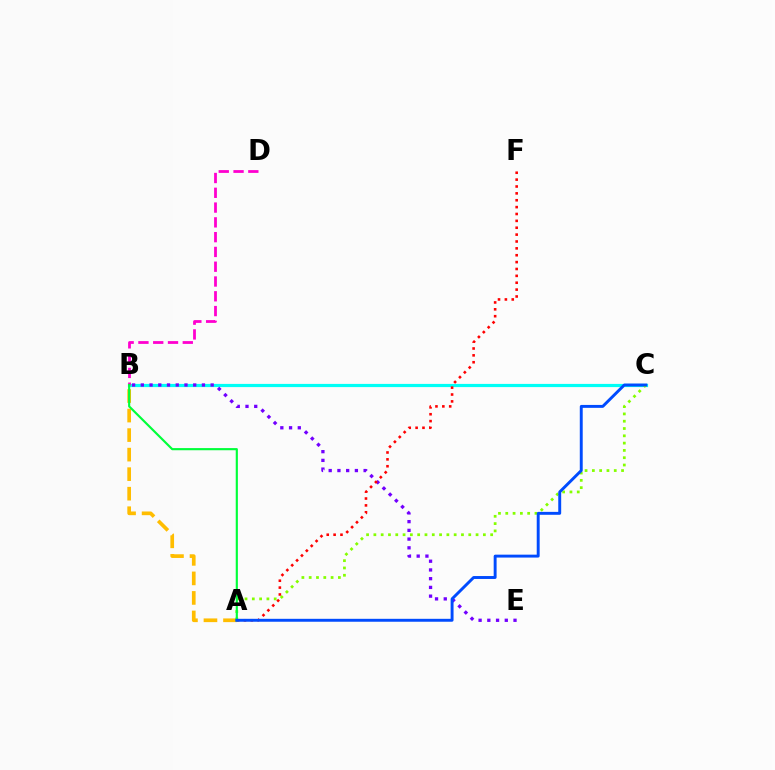{('B', 'C'): [{'color': '#00fff6', 'line_style': 'solid', 'thickness': 2.3}], ('A', 'B'): [{'color': '#ffbd00', 'line_style': 'dashed', 'thickness': 2.65}, {'color': '#00ff39', 'line_style': 'solid', 'thickness': 1.55}], ('B', 'E'): [{'color': '#7200ff', 'line_style': 'dotted', 'thickness': 2.37}], ('B', 'D'): [{'color': '#ff00cf', 'line_style': 'dashed', 'thickness': 2.01}], ('A', 'F'): [{'color': '#ff0000', 'line_style': 'dotted', 'thickness': 1.87}], ('A', 'C'): [{'color': '#84ff00', 'line_style': 'dotted', 'thickness': 1.98}, {'color': '#004bff', 'line_style': 'solid', 'thickness': 2.1}]}